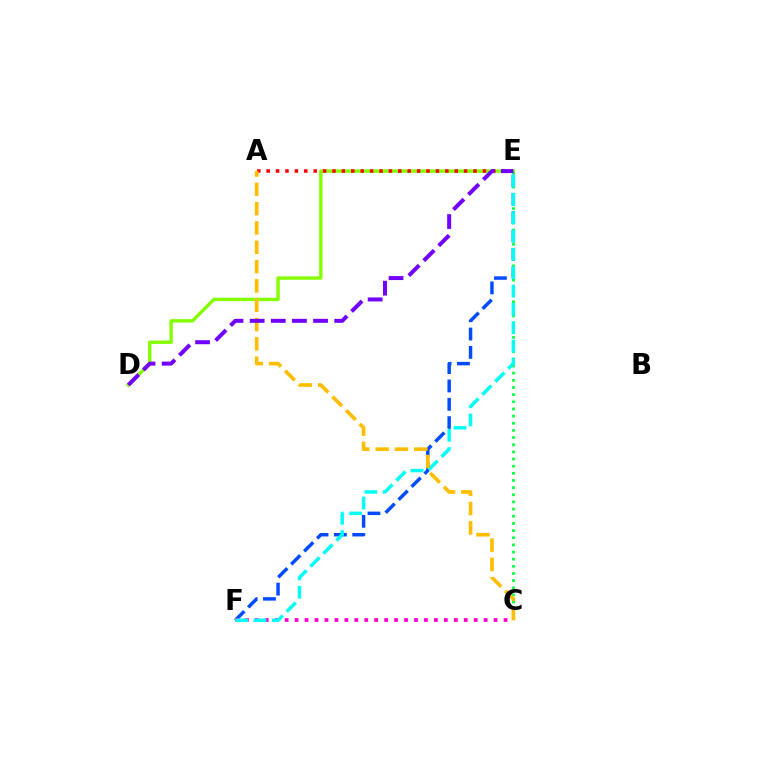{('E', 'F'): [{'color': '#004bff', 'line_style': 'dashed', 'thickness': 2.49}, {'color': '#00fff6', 'line_style': 'dashed', 'thickness': 2.49}], ('D', 'E'): [{'color': '#84ff00', 'line_style': 'solid', 'thickness': 2.44}, {'color': '#7200ff', 'line_style': 'dashed', 'thickness': 2.87}], ('C', 'E'): [{'color': '#00ff39', 'line_style': 'dotted', 'thickness': 1.94}], ('C', 'F'): [{'color': '#ff00cf', 'line_style': 'dotted', 'thickness': 2.7}], ('A', 'E'): [{'color': '#ff0000', 'line_style': 'dotted', 'thickness': 2.55}], ('A', 'C'): [{'color': '#ffbd00', 'line_style': 'dashed', 'thickness': 2.62}]}